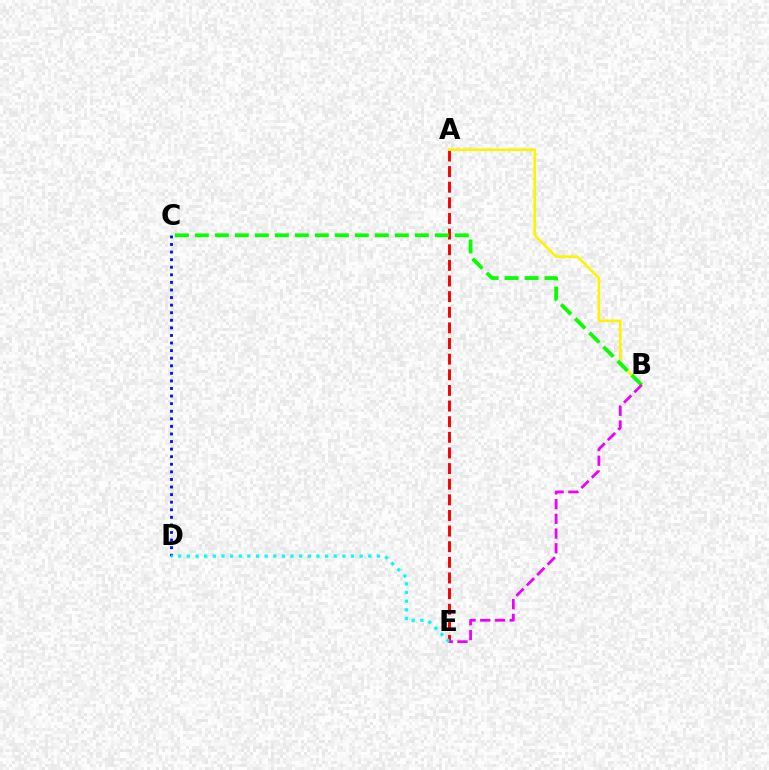{('A', 'E'): [{'color': '#ff0000', 'line_style': 'dashed', 'thickness': 2.12}], ('C', 'D'): [{'color': '#0010ff', 'line_style': 'dotted', 'thickness': 2.06}], ('A', 'B'): [{'color': '#fcf500', 'line_style': 'solid', 'thickness': 1.89}], ('B', 'C'): [{'color': '#08ff00', 'line_style': 'dashed', 'thickness': 2.72}], ('D', 'E'): [{'color': '#00fff6', 'line_style': 'dotted', 'thickness': 2.35}], ('B', 'E'): [{'color': '#ee00ff', 'line_style': 'dashed', 'thickness': 2.0}]}